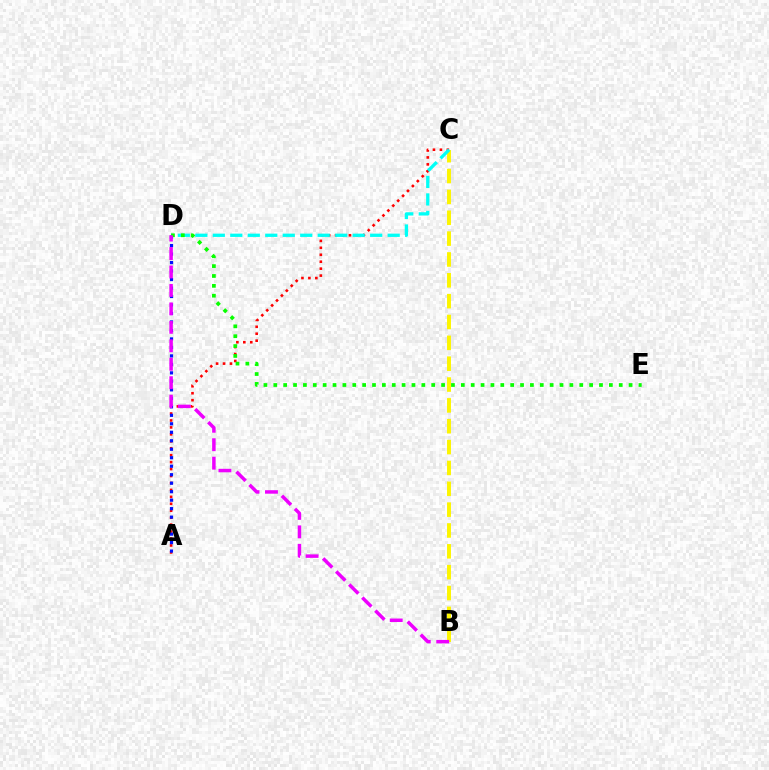{('A', 'C'): [{'color': '#ff0000', 'line_style': 'dotted', 'thickness': 1.89}], ('A', 'D'): [{'color': '#0010ff', 'line_style': 'dotted', 'thickness': 2.31}], ('B', 'C'): [{'color': '#fcf500', 'line_style': 'dashed', 'thickness': 2.83}], ('C', 'D'): [{'color': '#00fff6', 'line_style': 'dashed', 'thickness': 2.38}], ('D', 'E'): [{'color': '#08ff00', 'line_style': 'dotted', 'thickness': 2.68}], ('B', 'D'): [{'color': '#ee00ff', 'line_style': 'dashed', 'thickness': 2.51}]}